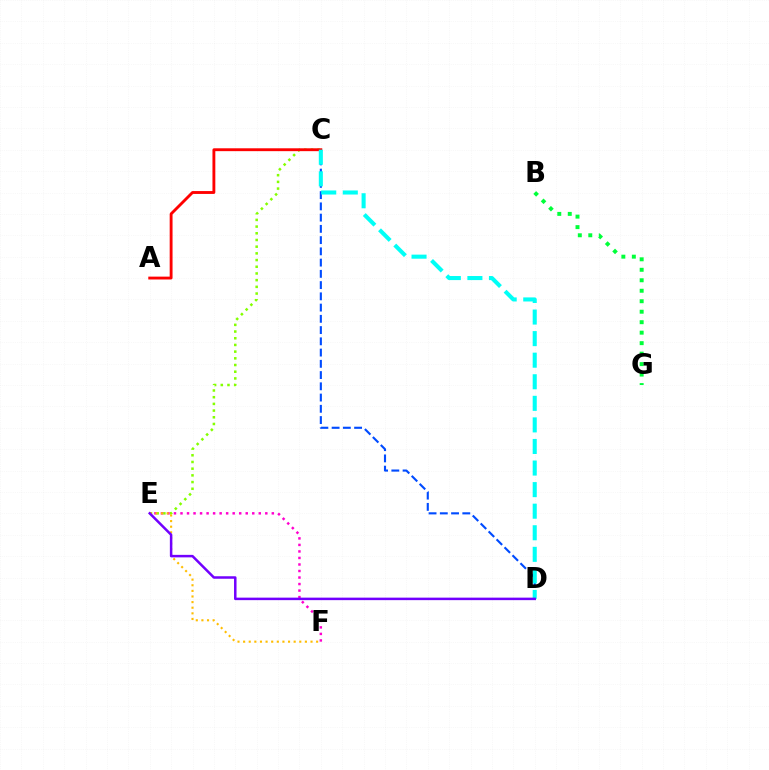{('C', 'E'): [{'color': '#84ff00', 'line_style': 'dotted', 'thickness': 1.82}], ('B', 'G'): [{'color': '#00ff39', 'line_style': 'dotted', 'thickness': 2.85}], ('C', 'D'): [{'color': '#004bff', 'line_style': 'dashed', 'thickness': 1.53}, {'color': '#00fff6', 'line_style': 'dashed', 'thickness': 2.93}], ('A', 'C'): [{'color': '#ff0000', 'line_style': 'solid', 'thickness': 2.06}], ('E', 'F'): [{'color': '#ff00cf', 'line_style': 'dotted', 'thickness': 1.77}, {'color': '#ffbd00', 'line_style': 'dotted', 'thickness': 1.53}], ('D', 'E'): [{'color': '#7200ff', 'line_style': 'solid', 'thickness': 1.8}]}